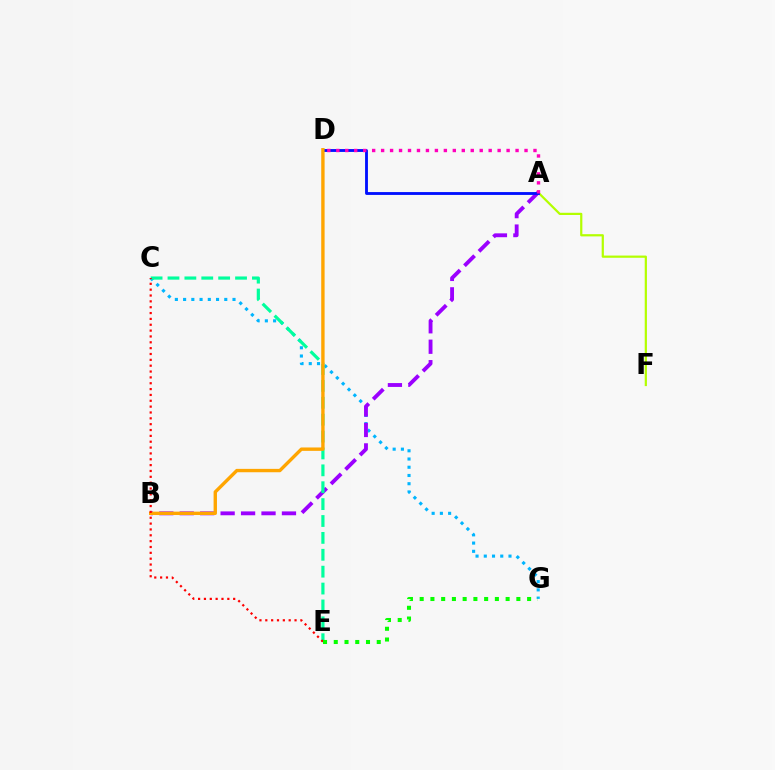{('C', 'G'): [{'color': '#00b5ff', 'line_style': 'dotted', 'thickness': 2.24}], ('A', 'B'): [{'color': '#9b00ff', 'line_style': 'dashed', 'thickness': 2.78}], ('C', 'E'): [{'color': '#00ff9d', 'line_style': 'dashed', 'thickness': 2.29}, {'color': '#ff0000', 'line_style': 'dotted', 'thickness': 1.59}], ('A', 'F'): [{'color': '#b3ff00', 'line_style': 'solid', 'thickness': 1.59}], ('A', 'D'): [{'color': '#0010ff', 'line_style': 'solid', 'thickness': 2.05}, {'color': '#ff00bd', 'line_style': 'dotted', 'thickness': 2.44}], ('B', 'D'): [{'color': '#ffa500', 'line_style': 'solid', 'thickness': 2.43}], ('E', 'G'): [{'color': '#08ff00', 'line_style': 'dotted', 'thickness': 2.92}]}